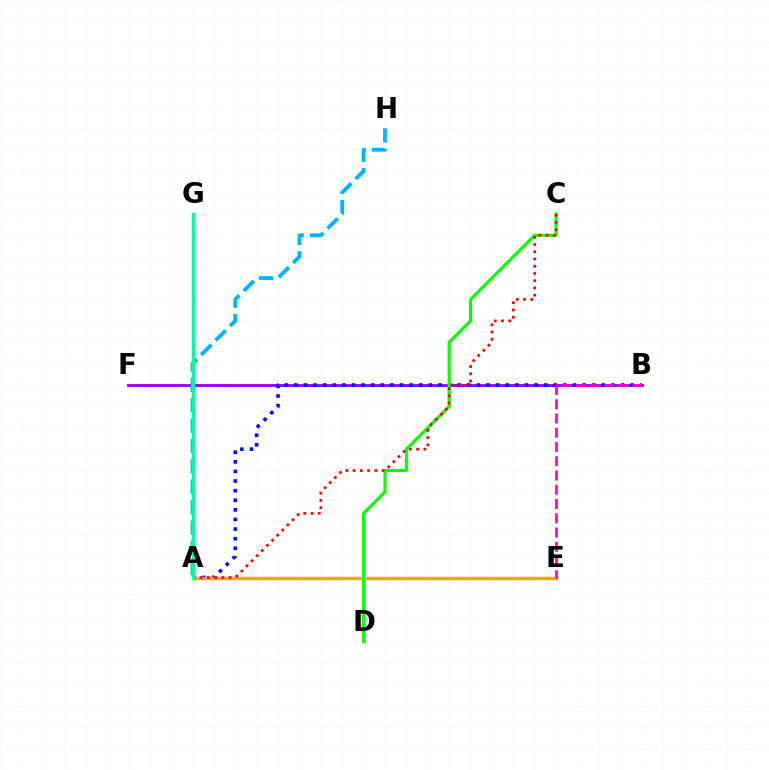{('B', 'F'): [{'color': '#9b00ff', 'line_style': 'solid', 'thickness': 2.06}], ('A', 'B'): [{'color': '#0010ff', 'line_style': 'dotted', 'thickness': 2.61}], ('A', 'H'): [{'color': '#00b5ff', 'line_style': 'dashed', 'thickness': 2.77}], ('A', 'E'): [{'color': '#ffa500', 'line_style': 'solid', 'thickness': 2.5}], ('B', 'E'): [{'color': '#ff00bd', 'line_style': 'dashed', 'thickness': 1.94}], ('A', 'G'): [{'color': '#b3ff00', 'line_style': 'solid', 'thickness': 1.68}, {'color': '#00ff9d', 'line_style': 'solid', 'thickness': 2.34}], ('C', 'D'): [{'color': '#08ff00', 'line_style': 'solid', 'thickness': 2.28}], ('A', 'C'): [{'color': '#ff0000', 'line_style': 'dotted', 'thickness': 1.97}]}